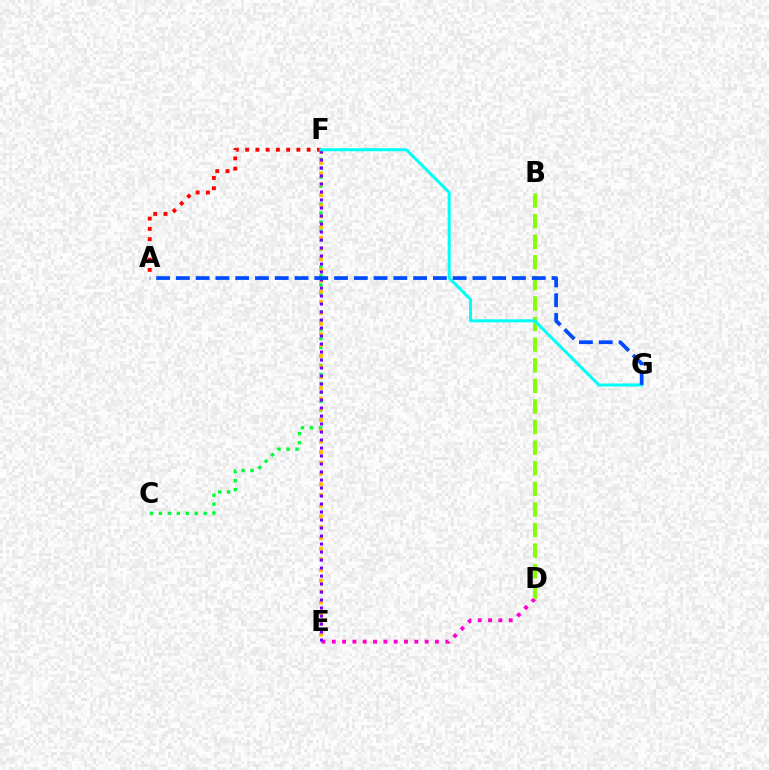{('C', 'F'): [{'color': '#00ff39', 'line_style': 'dotted', 'thickness': 2.44}], ('D', 'E'): [{'color': '#ff00cf', 'line_style': 'dotted', 'thickness': 2.8}], ('B', 'D'): [{'color': '#84ff00', 'line_style': 'dashed', 'thickness': 2.8}], ('E', 'F'): [{'color': '#ffbd00', 'line_style': 'dotted', 'thickness': 2.91}, {'color': '#7200ff', 'line_style': 'dotted', 'thickness': 2.17}], ('A', 'F'): [{'color': '#ff0000', 'line_style': 'dotted', 'thickness': 2.79}], ('F', 'G'): [{'color': '#00fff6', 'line_style': 'solid', 'thickness': 2.17}], ('A', 'G'): [{'color': '#004bff', 'line_style': 'dashed', 'thickness': 2.69}]}